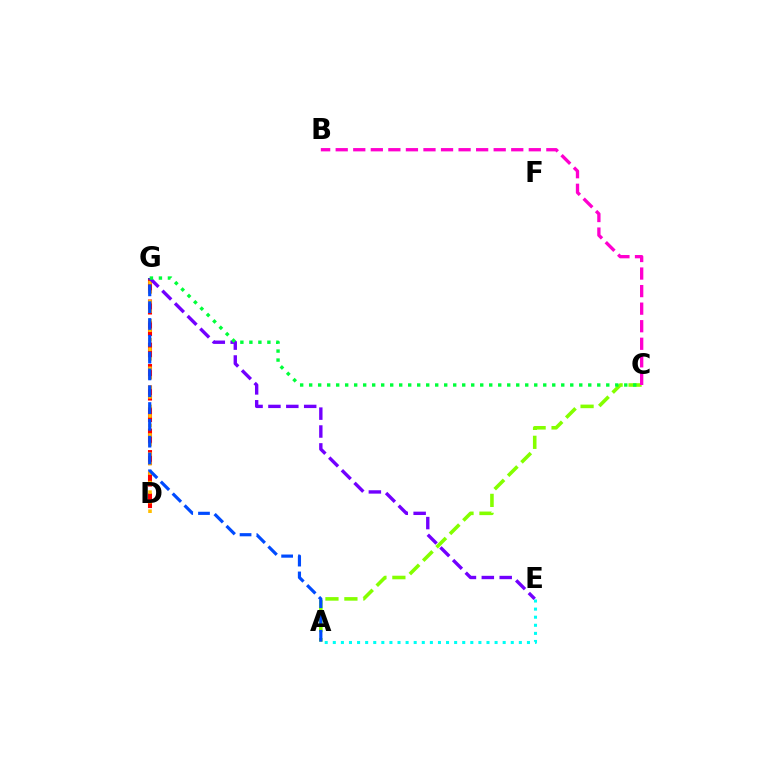{('A', 'C'): [{'color': '#84ff00', 'line_style': 'dashed', 'thickness': 2.57}], ('B', 'C'): [{'color': '#ff00cf', 'line_style': 'dashed', 'thickness': 2.38}], ('D', 'G'): [{'color': '#ff0000', 'line_style': 'dashed', 'thickness': 2.92}, {'color': '#ffbd00', 'line_style': 'dotted', 'thickness': 2.59}], ('A', 'G'): [{'color': '#004bff', 'line_style': 'dashed', 'thickness': 2.28}], ('E', 'G'): [{'color': '#7200ff', 'line_style': 'dashed', 'thickness': 2.43}], ('A', 'E'): [{'color': '#00fff6', 'line_style': 'dotted', 'thickness': 2.2}], ('C', 'G'): [{'color': '#00ff39', 'line_style': 'dotted', 'thickness': 2.45}]}